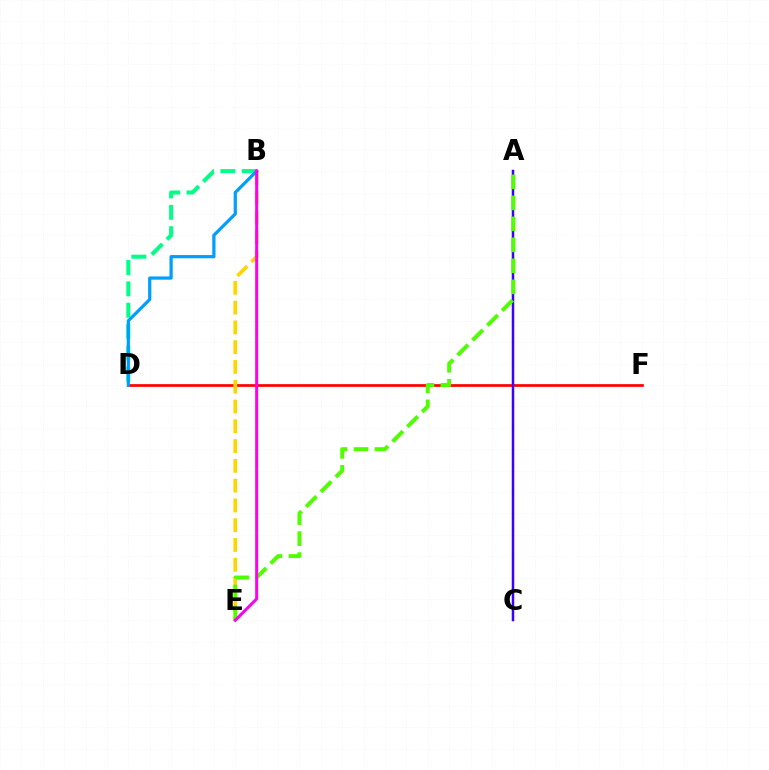{('D', 'F'): [{'color': '#ff0000', 'line_style': 'solid', 'thickness': 1.95}], ('B', 'E'): [{'color': '#ffd500', 'line_style': 'dashed', 'thickness': 2.69}, {'color': '#ff00ed', 'line_style': 'solid', 'thickness': 2.16}], ('B', 'D'): [{'color': '#00ff86', 'line_style': 'dashed', 'thickness': 2.9}, {'color': '#009eff', 'line_style': 'solid', 'thickness': 2.32}], ('A', 'C'): [{'color': '#3700ff', 'line_style': 'solid', 'thickness': 1.79}], ('A', 'E'): [{'color': '#4fff00', 'line_style': 'dashed', 'thickness': 2.85}]}